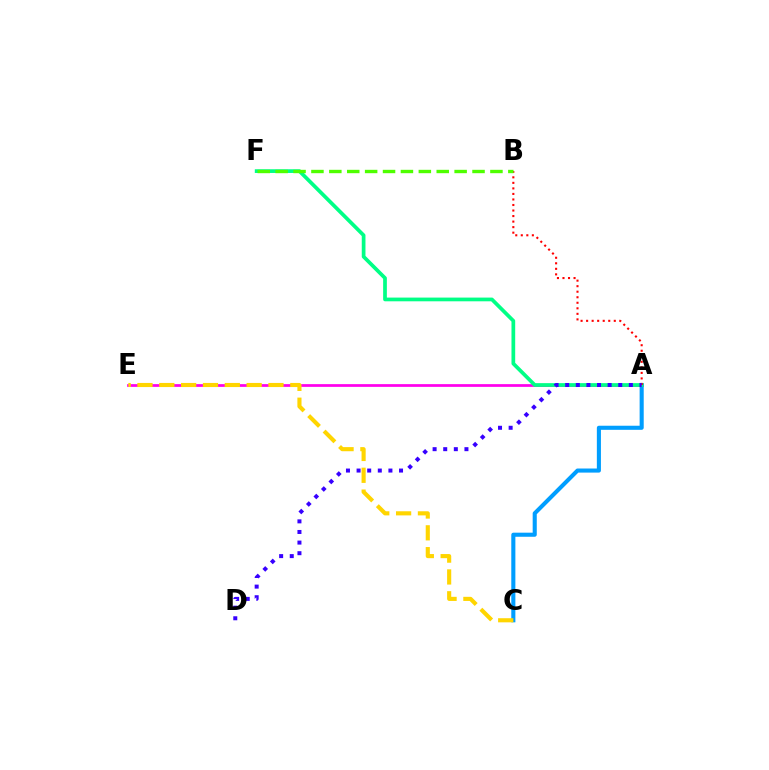{('A', 'E'): [{'color': '#ff00ed', 'line_style': 'solid', 'thickness': 1.97}], ('A', 'C'): [{'color': '#009eff', 'line_style': 'solid', 'thickness': 2.94}], ('C', 'E'): [{'color': '#ffd500', 'line_style': 'dashed', 'thickness': 2.97}], ('A', 'F'): [{'color': '#00ff86', 'line_style': 'solid', 'thickness': 2.68}], ('A', 'B'): [{'color': '#ff0000', 'line_style': 'dotted', 'thickness': 1.5}], ('A', 'D'): [{'color': '#3700ff', 'line_style': 'dotted', 'thickness': 2.88}], ('B', 'F'): [{'color': '#4fff00', 'line_style': 'dashed', 'thickness': 2.43}]}